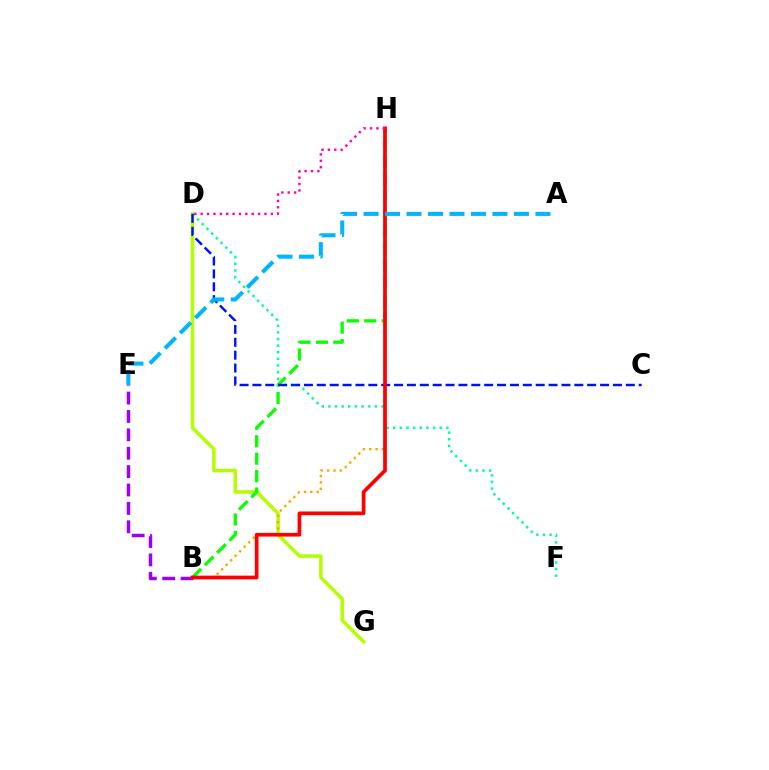{('D', 'G'): [{'color': '#b3ff00', 'line_style': 'solid', 'thickness': 2.53}], ('B', 'H'): [{'color': '#08ff00', 'line_style': 'dashed', 'thickness': 2.37}, {'color': '#ffa500', 'line_style': 'dotted', 'thickness': 1.73}, {'color': '#ff0000', 'line_style': 'solid', 'thickness': 2.67}], ('D', 'F'): [{'color': '#00ff9d', 'line_style': 'dotted', 'thickness': 1.8}], ('B', 'E'): [{'color': '#9b00ff', 'line_style': 'dashed', 'thickness': 2.5}], ('C', 'D'): [{'color': '#0010ff', 'line_style': 'dashed', 'thickness': 1.75}], ('D', 'H'): [{'color': '#ff00bd', 'line_style': 'dotted', 'thickness': 1.73}], ('A', 'E'): [{'color': '#00b5ff', 'line_style': 'dashed', 'thickness': 2.92}]}